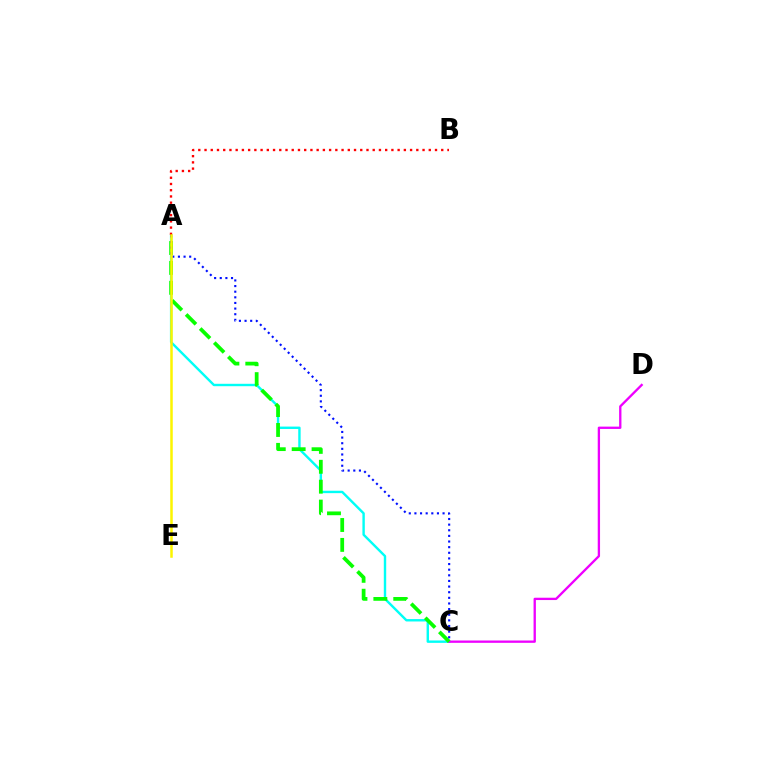{('A', 'C'): [{'color': '#00fff6', 'line_style': 'solid', 'thickness': 1.73}, {'color': '#08ff00', 'line_style': 'dashed', 'thickness': 2.7}, {'color': '#0010ff', 'line_style': 'dotted', 'thickness': 1.53}], ('C', 'D'): [{'color': '#ee00ff', 'line_style': 'solid', 'thickness': 1.67}], ('A', 'B'): [{'color': '#ff0000', 'line_style': 'dotted', 'thickness': 1.69}], ('A', 'E'): [{'color': '#fcf500', 'line_style': 'solid', 'thickness': 1.81}]}